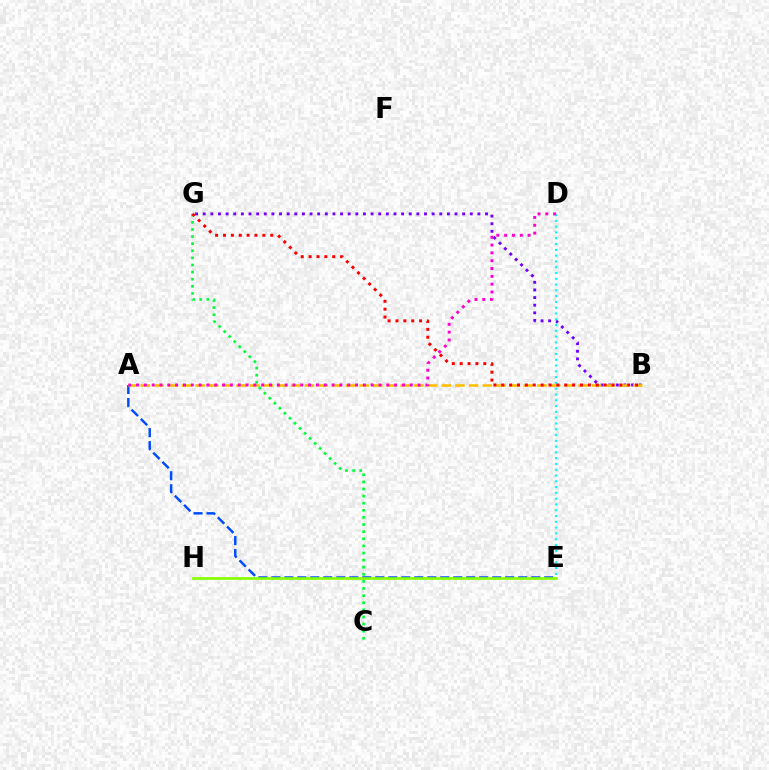{('B', 'G'): [{'color': '#7200ff', 'line_style': 'dotted', 'thickness': 2.07}, {'color': '#ff0000', 'line_style': 'dotted', 'thickness': 2.14}], ('C', 'G'): [{'color': '#00ff39', 'line_style': 'dotted', 'thickness': 1.93}], ('A', 'E'): [{'color': '#004bff', 'line_style': 'dashed', 'thickness': 1.77}], ('D', 'E'): [{'color': '#00fff6', 'line_style': 'dotted', 'thickness': 1.57}], ('A', 'B'): [{'color': '#ffbd00', 'line_style': 'dashed', 'thickness': 1.86}], ('E', 'H'): [{'color': '#84ff00', 'line_style': 'solid', 'thickness': 1.91}], ('A', 'D'): [{'color': '#ff00cf', 'line_style': 'dotted', 'thickness': 2.13}]}